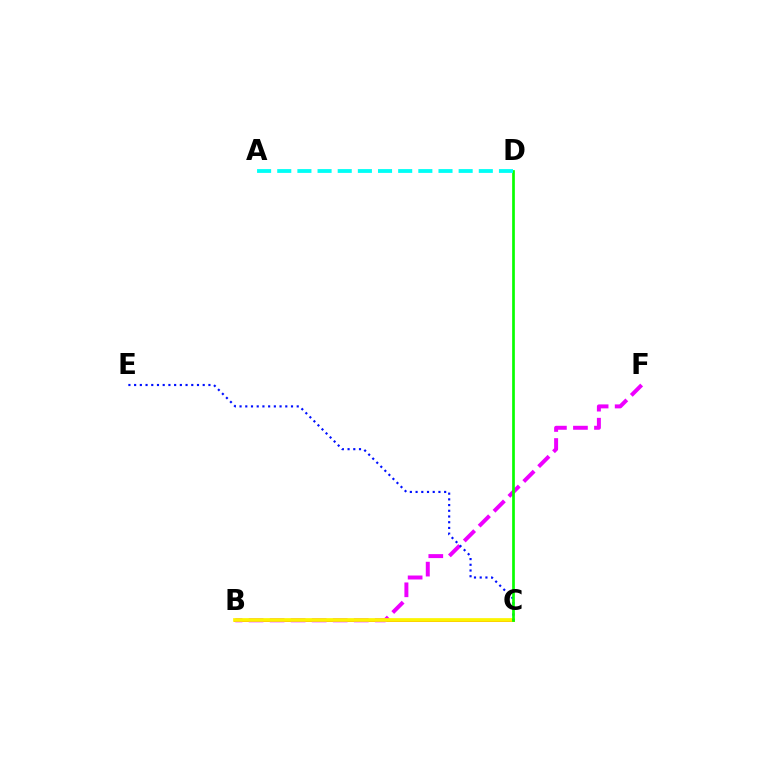{('B', 'C'): [{'color': '#ff0000', 'line_style': 'solid', 'thickness': 2.09}, {'color': '#fcf500', 'line_style': 'solid', 'thickness': 2.67}], ('B', 'F'): [{'color': '#ee00ff', 'line_style': 'dashed', 'thickness': 2.86}], ('C', 'E'): [{'color': '#0010ff', 'line_style': 'dotted', 'thickness': 1.55}], ('C', 'D'): [{'color': '#08ff00', 'line_style': 'solid', 'thickness': 1.95}], ('A', 'D'): [{'color': '#00fff6', 'line_style': 'dashed', 'thickness': 2.74}]}